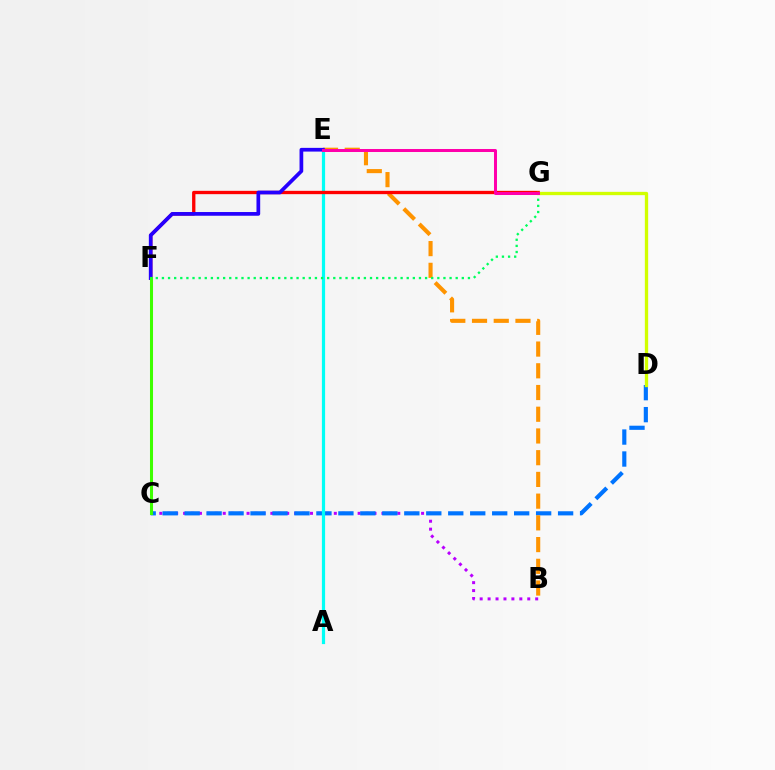{('B', 'C'): [{'color': '#b900ff', 'line_style': 'dotted', 'thickness': 2.16}], ('C', 'D'): [{'color': '#0074ff', 'line_style': 'dashed', 'thickness': 2.98}], ('A', 'E'): [{'color': '#00fff6', 'line_style': 'solid', 'thickness': 2.3}], ('B', 'E'): [{'color': '#ff9400', 'line_style': 'dashed', 'thickness': 2.95}], ('F', 'G'): [{'color': '#ff0000', 'line_style': 'solid', 'thickness': 2.39}, {'color': '#00ff5c', 'line_style': 'dotted', 'thickness': 1.66}], ('E', 'F'): [{'color': '#2500ff', 'line_style': 'solid', 'thickness': 2.68}], ('C', 'F'): [{'color': '#3dff00', 'line_style': 'solid', 'thickness': 2.19}], ('D', 'G'): [{'color': '#d1ff00', 'line_style': 'solid', 'thickness': 2.38}], ('E', 'G'): [{'color': '#ff00ac', 'line_style': 'solid', 'thickness': 2.17}]}